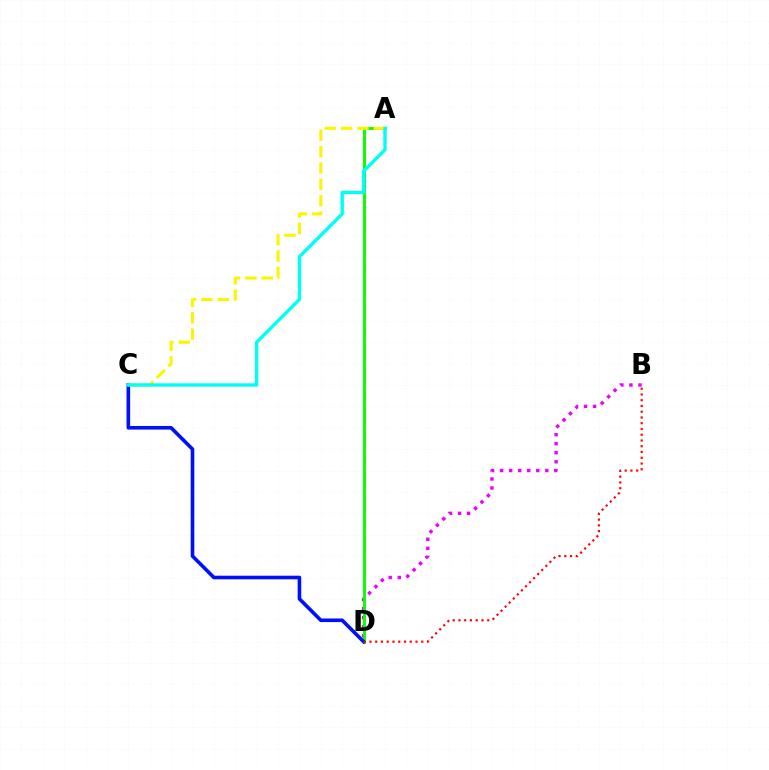{('B', 'D'): [{'color': '#ee00ff', 'line_style': 'dotted', 'thickness': 2.46}, {'color': '#ff0000', 'line_style': 'dotted', 'thickness': 1.56}], ('A', 'D'): [{'color': '#08ff00', 'line_style': 'solid', 'thickness': 2.1}], ('C', 'D'): [{'color': '#0010ff', 'line_style': 'solid', 'thickness': 2.6}], ('A', 'C'): [{'color': '#fcf500', 'line_style': 'dashed', 'thickness': 2.22}, {'color': '#00fff6', 'line_style': 'solid', 'thickness': 2.44}]}